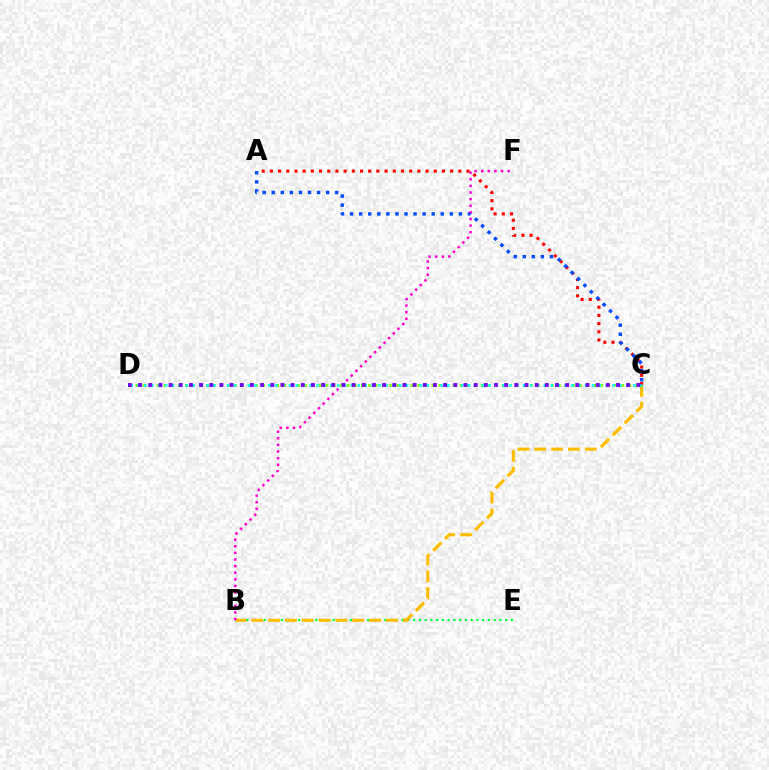{('A', 'C'): [{'color': '#ff0000', 'line_style': 'dotted', 'thickness': 2.23}, {'color': '#004bff', 'line_style': 'dotted', 'thickness': 2.46}], ('B', 'E'): [{'color': '#00ff39', 'line_style': 'dotted', 'thickness': 1.56}], ('B', 'C'): [{'color': '#ffbd00', 'line_style': 'dashed', 'thickness': 2.29}], ('B', 'F'): [{'color': '#ff00cf', 'line_style': 'dotted', 'thickness': 1.8}], ('C', 'D'): [{'color': '#84ff00', 'line_style': 'dotted', 'thickness': 1.91}, {'color': '#00fff6', 'line_style': 'dotted', 'thickness': 1.87}, {'color': '#7200ff', 'line_style': 'dotted', 'thickness': 2.76}]}